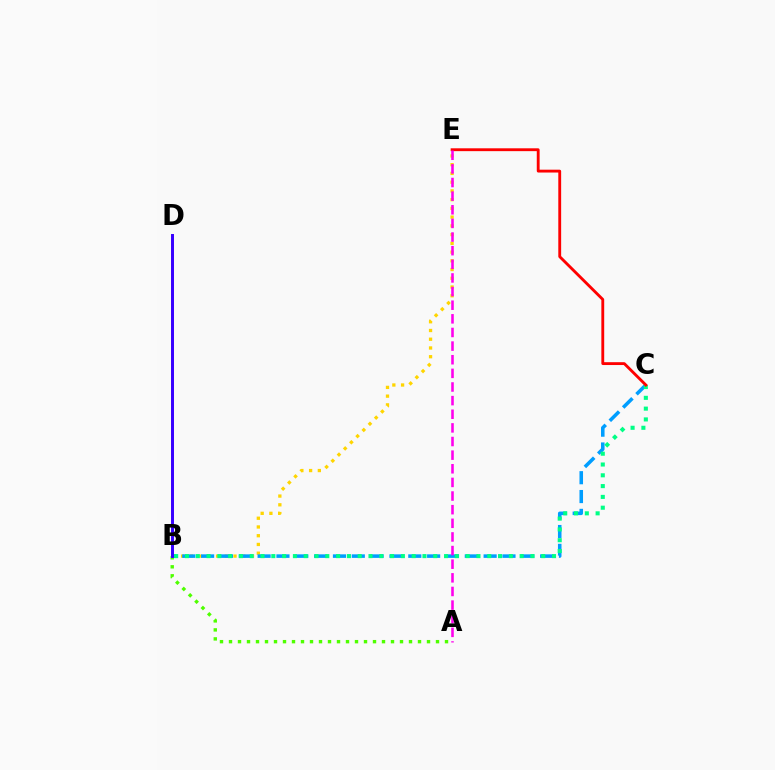{('B', 'E'): [{'color': '#ffd500', 'line_style': 'dotted', 'thickness': 2.37}], ('A', 'B'): [{'color': '#4fff00', 'line_style': 'dotted', 'thickness': 2.45}], ('B', 'C'): [{'color': '#009eff', 'line_style': 'dashed', 'thickness': 2.56}, {'color': '#00ff86', 'line_style': 'dotted', 'thickness': 2.93}], ('C', 'E'): [{'color': '#ff0000', 'line_style': 'solid', 'thickness': 2.05}], ('A', 'E'): [{'color': '#ff00ed', 'line_style': 'dashed', 'thickness': 1.85}], ('B', 'D'): [{'color': '#3700ff', 'line_style': 'solid', 'thickness': 2.13}]}